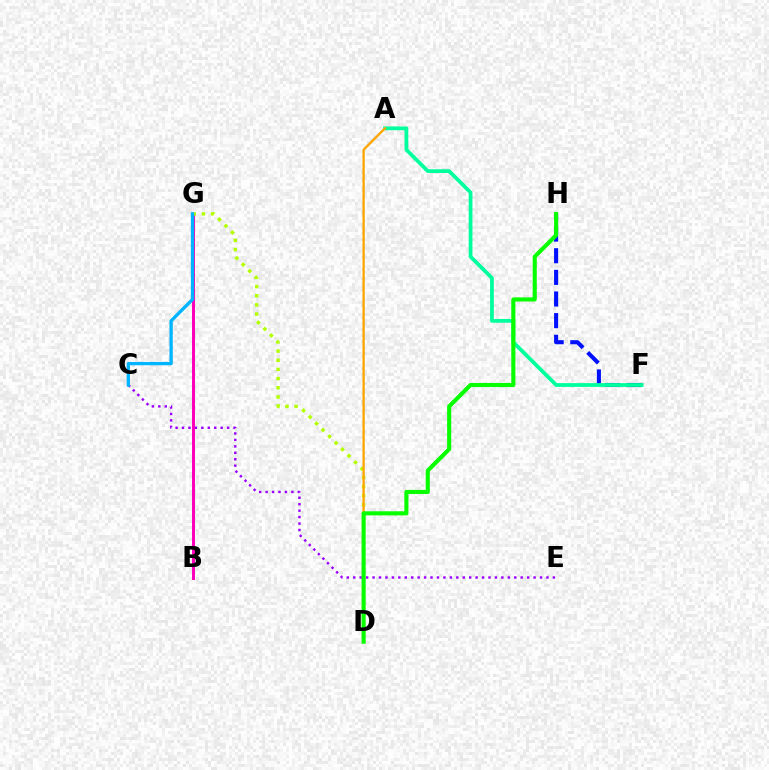{('F', 'H'): [{'color': '#0010ff', 'line_style': 'dashed', 'thickness': 2.94}], ('C', 'E'): [{'color': '#9b00ff', 'line_style': 'dotted', 'thickness': 1.75}], ('B', 'G'): [{'color': '#ff0000', 'line_style': 'dotted', 'thickness': 1.91}, {'color': '#ff00bd', 'line_style': 'solid', 'thickness': 2.15}], ('D', 'G'): [{'color': '#b3ff00', 'line_style': 'dotted', 'thickness': 2.49}], ('A', 'F'): [{'color': '#00ff9d', 'line_style': 'solid', 'thickness': 2.71}], ('A', 'D'): [{'color': '#ffa500', 'line_style': 'solid', 'thickness': 1.66}], ('D', 'H'): [{'color': '#08ff00', 'line_style': 'solid', 'thickness': 2.95}], ('C', 'G'): [{'color': '#00b5ff', 'line_style': 'solid', 'thickness': 2.38}]}